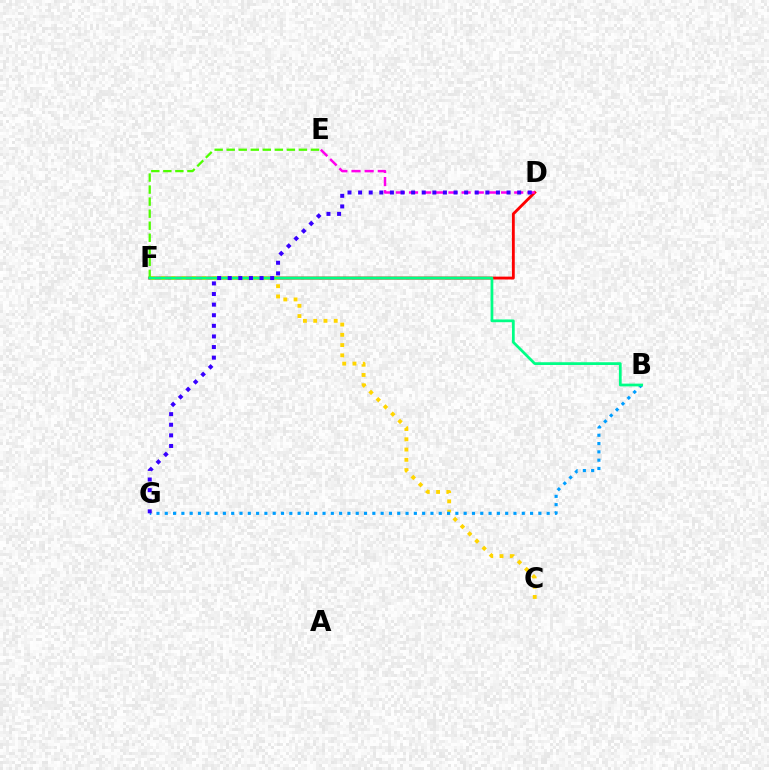{('D', 'F'): [{'color': '#ff0000', 'line_style': 'solid', 'thickness': 2.06}], ('D', 'E'): [{'color': '#ff00ed', 'line_style': 'dashed', 'thickness': 1.79}], ('C', 'F'): [{'color': '#ffd500', 'line_style': 'dotted', 'thickness': 2.79}], ('E', 'F'): [{'color': '#4fff00', 'line_style': 'dashed', 'thickness': 1.64}], ('B', 'G'): [{'color': '#009eff', 'line_style': 'dotted', 'thickness': 2.26}], ('B', 'F'): [{'color': '#00ff86', 'line_style': 'solid', 'thickness': 1.99}], ('D', 'G'): [{'color': '#3700ff', 'line_style': 'dotted', 'thickness': 2.88}]}